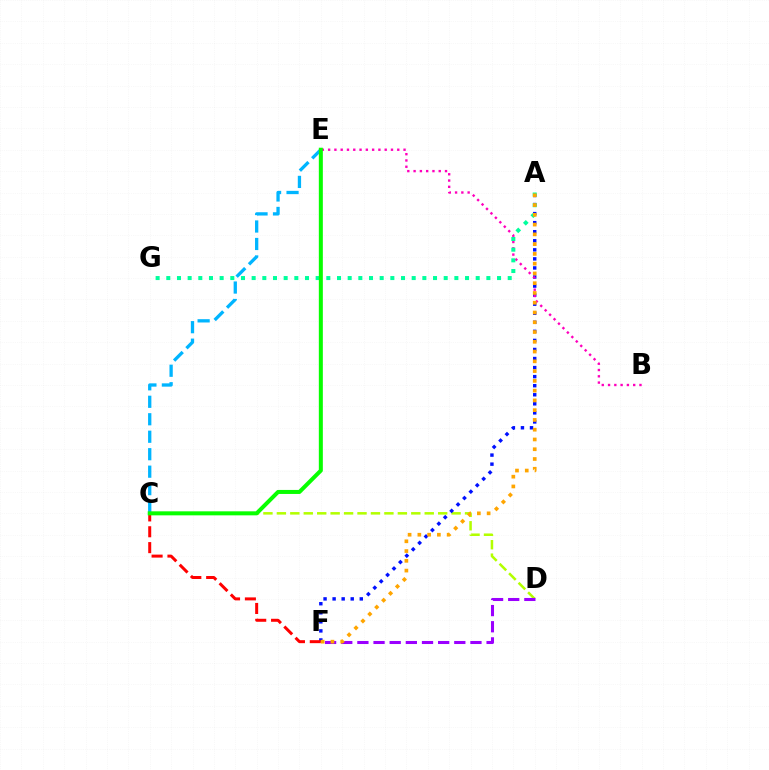{('C', 'D'): [{'color': '#b3ff00', 'line_style': 'dashed', 'thickness': 1.83}], ('A', 'F'): [{'color': '#0010ff', 'line_style': 'dotted', 'thickness': 2.46}, {'color': '#ffa500', 'line_style': 'dotted', 'thickness': 2.65}], ('B', 'E'): [{'color': '#ff00bd', 'line_style': 'dotted', 'thickness': 1.71}], ('A', 'G'): [{'color': '#00ff9d', 'line_style': 'dotted', 'thickness': 2.9}], ('C', 'F'): [{'color': '#ff0000', 'line_style': 'dashed', 'thickness': 2.15}], ('D', 'F'): [{'color': '#9b00ff', 'line_style': 'dashed', 'thickness': 2.19}], ('C', 'E'): [{'color': '#00b5ff', 'line_style': 'dashed', 'thickness': 2.37}, {'color': '#08ff00', 'line_style': 'solid', 'thickness': 2.89}]}